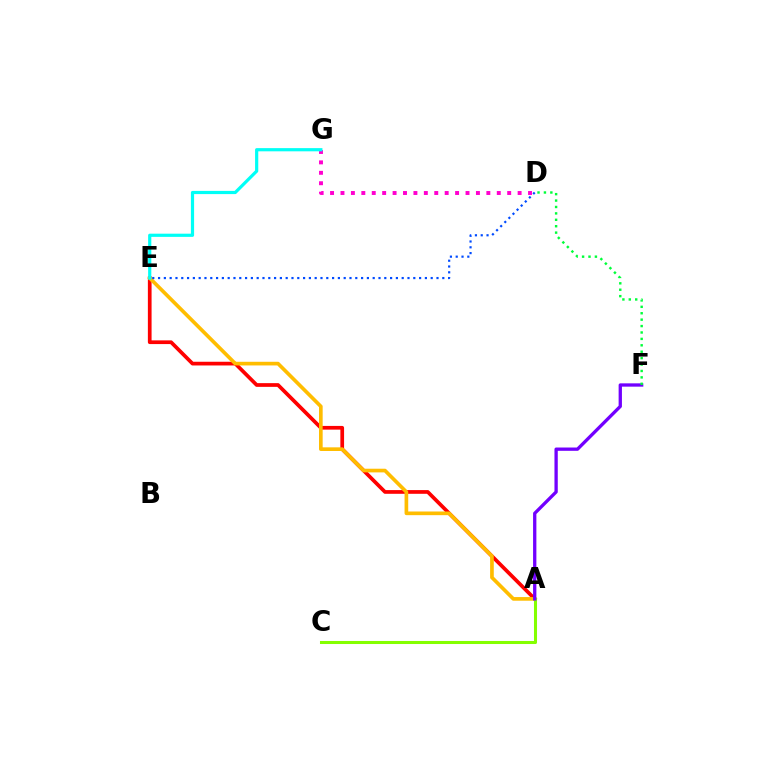{('A', 'E'): [{'color': '#ff0000', 'line_style': 'solid', 'thickness': 2.67}, {'color': '#ffbd00', 'line_style': 'solid', 'thickness': 2.64}], ('D', 'G'): [{'color': '#ff00cf', 'line_style': 'dotted', 'thickness': 2.83}], ('A', 'C'): [{'color': '#84ff00', 'line_style': 'solid', 'thickness': 2.19}], ('A', 'F'): [{'color': '#7200ff', 'line_style': 'solid', 'thickness': 2.38}], ('E', 'G'): [{'color': '#00fff6', 'line_style': 'solid', 'thickness': 2.3}], ('D', 'E'): [{'color': '#004bff', 'line_style': 'dotted', 'thickness': 1.58}], ('D', 'F'): [{'color': '#00ff39', 'line_style': 'dotted', 'thickness': 1.74}]}